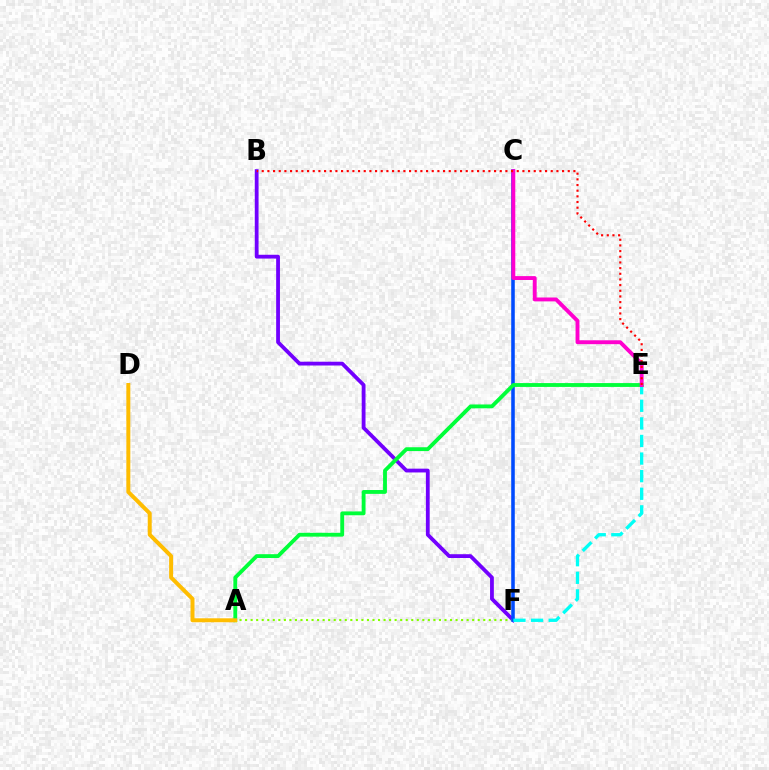{('B', 'F'): [{'color': '#7200ff', 'line_style': 'solid', 'thickness': 2.73}], ('A', 'F'): [{'color': '#84ff00', 'line_style': 'dotted', 'thickness': 1.5}], ('C', 'F'): [{'color': '#004bff', 'line_style': 'solid', 'thickness': 2.56}], ('E', 'F'): [{'color': '#00fff6', 'line_style': 'dashed', 'thickness': 2.39}], ('A', 'E'): [{'color': '#00ff39', 'line_style': 'solid', 'thickness': 2.76}], ('C', 'E'): [{'color': '#ff00cf', 'line_style': 'solid', 'thickness': 2.8}], ('A', 'D'): [{'color': '#ffbd00', 'line_style': 'solid', 'thickness': 2.86}], ('B', 'E'): [{'color': '#ff0000', 'line_style': 'dotted', 'thickness': 1.54}]}